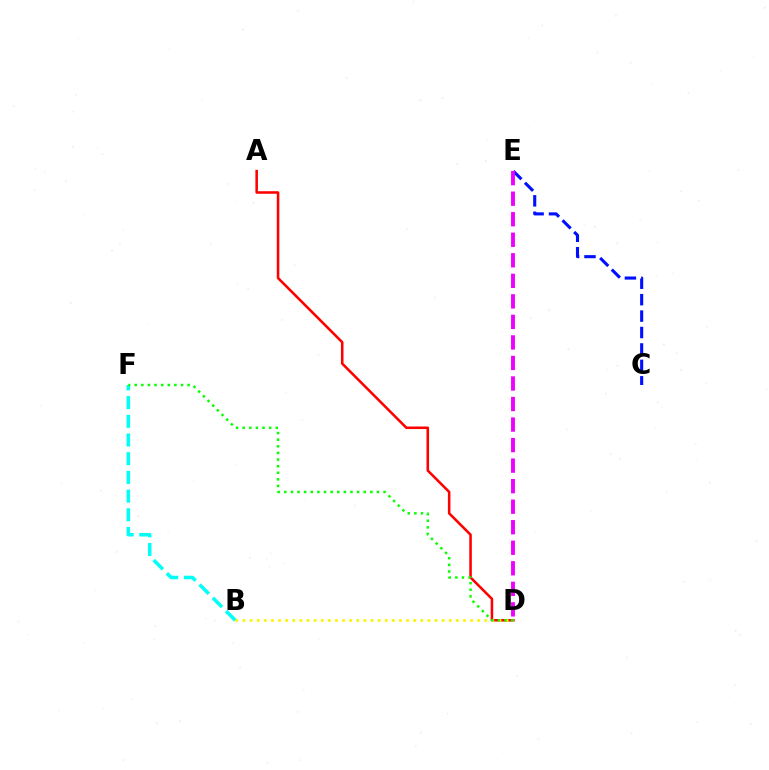{('A', 'D'): [{'color': '#ff0000', 'line_style': 'solid', 'thickness': 1.84}], ('C', 'E'): [{'color': '#0010ff', 'line_style': 'dashed', 'thickness': 2.23}], ('B', 'F'): [{'color': '#00fff6', 'line_style': 'dashed', 'thickness': 2.54}], ('B', 'D'): [{'color': '#fcf500', 'line_style': 'dotted', 'thickness': 1.93}], ('D', 'F'): [{'color': '#08ff00', 'line_style': 'dotted', 'thickness': 1.8}], ('D', 'E'): [{'color': '#ee00ff', 'line_style': 'dashed', 'thickness': 2.79}]}